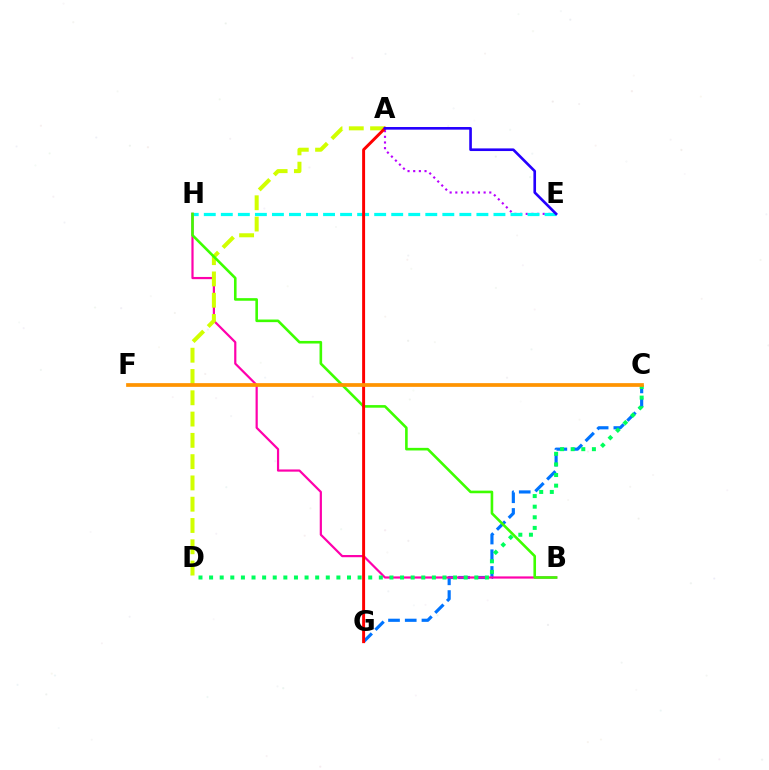{('A', 'E'): [{'color': '#b900ff', 'line_style': 'dotted', 'thickness': 1.54}, {'color': '#2500ff', 'line_style': 'solid', 'thickness': 1.9}], ('C', 'G'): [{'color': '#0074ff', 'line_style': 'dashed', 'thickness': 2.27}], ('E', 'H'): [{'color': '#00fff6', 'line_style': 'dashed', 'thickness': 2.31}], ('B', 'H'): [{'color': '#ff00ac', 'line_style': 'solid', 'thickness': 1.59}, {'color': '#3dff00', 'line_style': 'solid', 'thickness': 1.87}], ('C', 'D'): [{'color': '#00ff5c', 'line_style': 'dotted', 'thickness': 2.88}], ('A', 'D'): [{'color': '#d1ff00', 'line_style': 'dashed', 'thickness': 2.89}], ('A', 'G'): [{'color': '#ff0000', 'line_style': 'solid', 'thickness': 2.12}], ('C', 'F'): [{'color': '#ff9400', 'line_style': 'solid', 'thickness': 2.68}]}